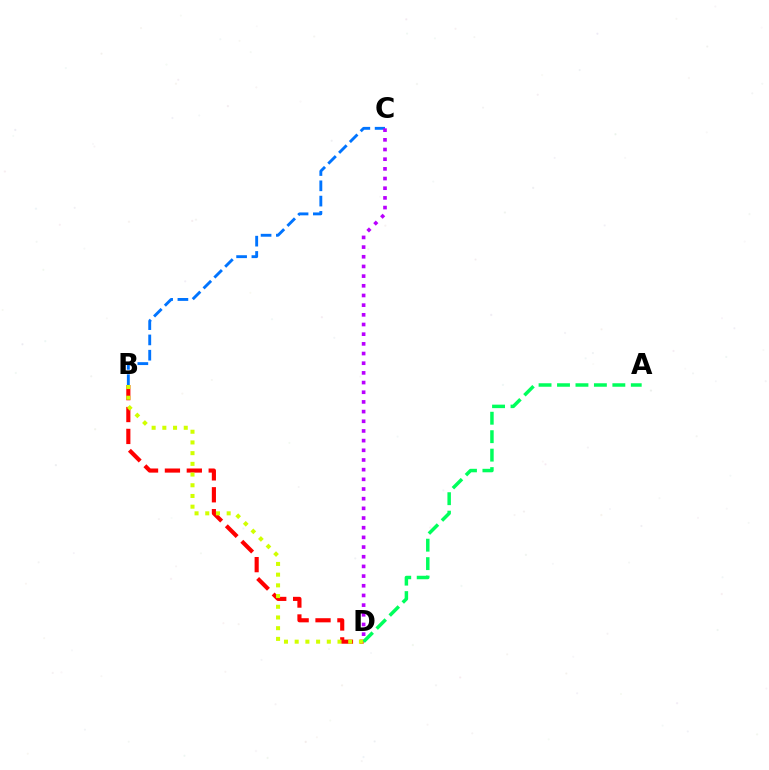{('B', 'C'): [{'color': '#0074ff', 'line_style': 'dashed', 'thickness': 2.08}], ('B', 'D'): [{'color': '#ff0000', 'line_style': 'dashed', 'thickness': 2.97}, {'color': '#d1ff00', 'line_style': 'dotted', 'thickness': 2.91}], ('C', 'D'): [{'color': '#b900ff', 'line_style': 'dotted', 'thickness': 2.63}], ('A', 'D'): [{'color': '#00ff5c', 'line_style': 'dashed', 'thickness': 2.51}]}